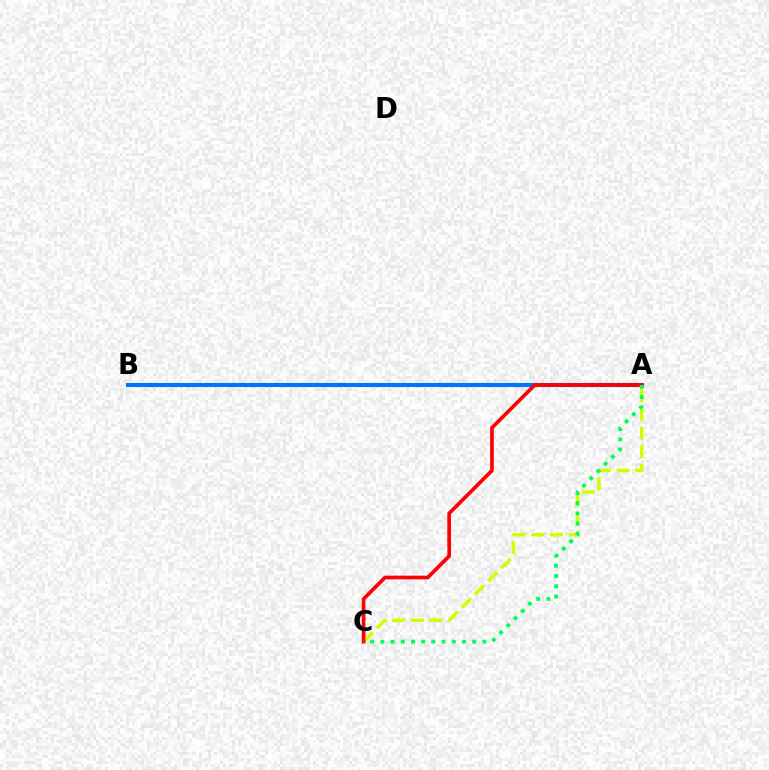{('A', 'B'): [{'color': '#b900ff', 'line_style': 'dashed', 'thickness': 2.84}, {'color': '#0074ff', 'line_style': 'solid', 'thickness': 2.95}], ('A', 'C'): [{'color': '#d1ff00', 'line_style': 'dashed', 'thickness': 2.54}, {'color': '#ff0000', 'line_style': 'solid', 'thickness': 2.66}, {'color': '#00ff5c', 'line_style': 'dotted', 'thickness': 2.77}]}